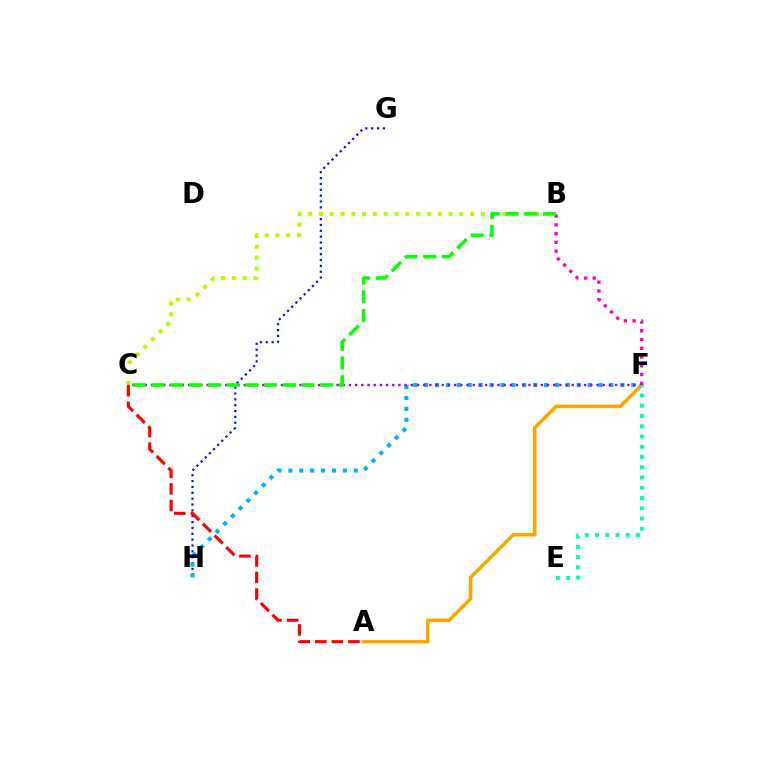{('A', 'F'): [{'color': '#ffa500', 'line_style': 'solid', 'thickness': 2.54}], ('G', 'H'): [{'color': '#0010ff', 'line_style': 'dotted', 'thickness': 1.59}], ('B', 'C'): [{'color': '#b3ff00', 'line_style': 'dotted', 'thickness': 2.93}, {'color': '#08ff00', 'line_style': 'dashed', 'thickness': 2.55}], ('B', 'F'): [{'color': '#ff00bd', 'line_style': 'dotted', 'thickness': 2.38}], ('F', 'H'): [{'color': '#00b5ff', 'line_style': 'dotted', 'thickness': 2.96}], ('C', 'F'): [{'color': '#9b00ff', 'line_style': 'dotted', 'thickness': 1.68}], ('E', 'F'): [{'color': '#00ff9d', 'line_style': 'dotted', 'thickness': 2.79}], ('A', 'C'): [{'color': '#ff0000', 'line_style': 'dashed', 'thickness': 2.25}]}